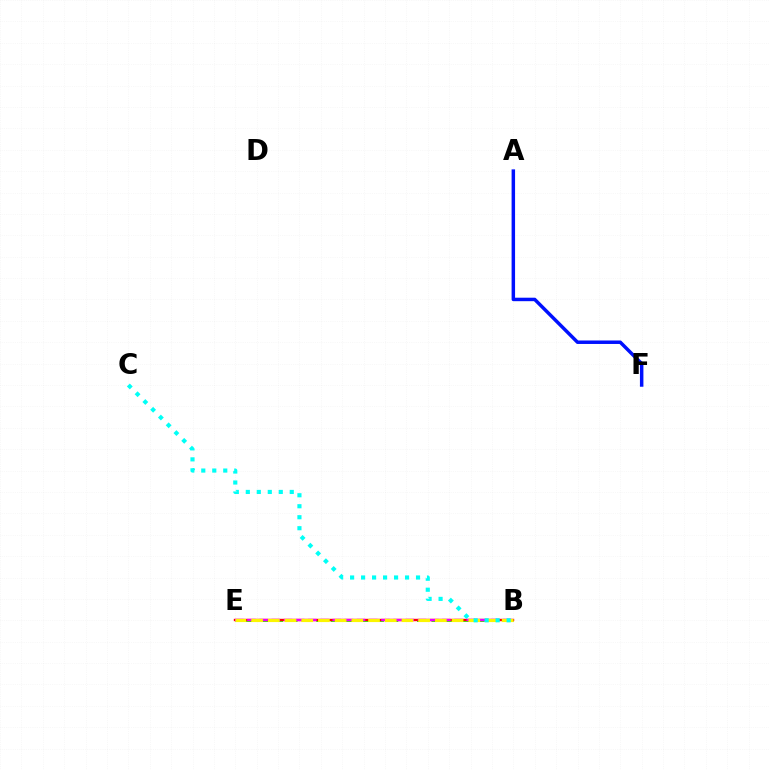{('B', 'E'): [{'color': '#08ff00', 'line_style': 'dashed', 'thickness': 1.96}, {'color': '#ff0000', 'line_style': 'solid', 'thickness': 1.72}, {'color': '#ee00ff', 'line_style': 'dashed', 'thickness': 1.66}, {'color': '#fcf500', 'line_style': 'dashed', 'thickness': 2.27}], ('A', 'F'): [{'color': '#0010ff', 'line_style': 'solid', 'thickness': 2.5}], ('B', 'C'): [{'color': '#00fff6', 'line_style': 'dotted', 'thickness': 2.98}]}